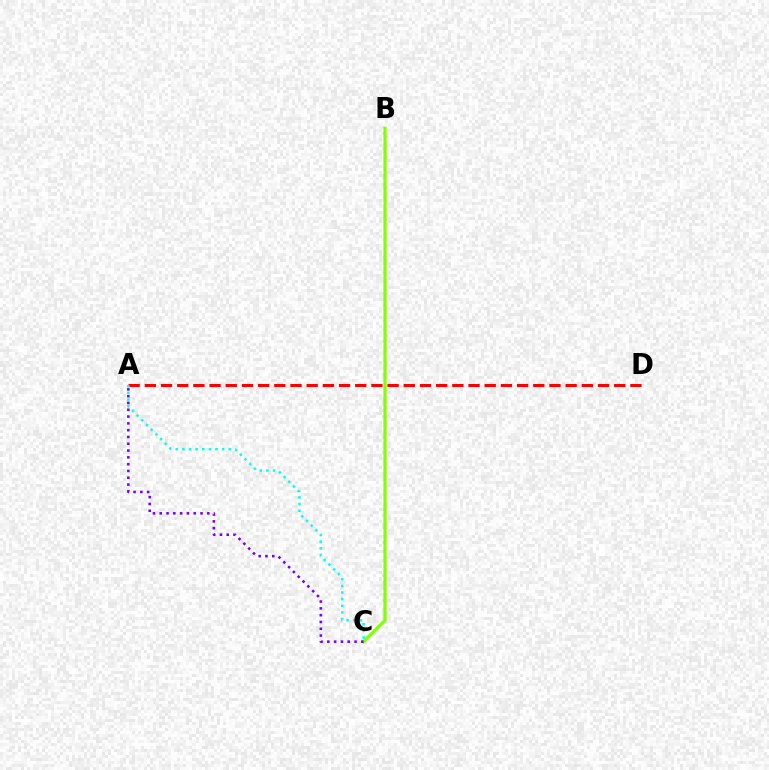{('B', 'C'): [{'color': '#84ff00', 'line_style': 'solid', 'thickness': 2.29}], ('A', 'C'): [{'color': '#7200ff', 'line_style': 'dotted', 'thickness': 1.85}, {'color': '#00fff6', 'line_style': 'dotted', 'thickness': 1.8}], ('A', 'D'): [{'color': '#ff0000', 'line_style': 'dashed', 'thickness': 2.2}]}